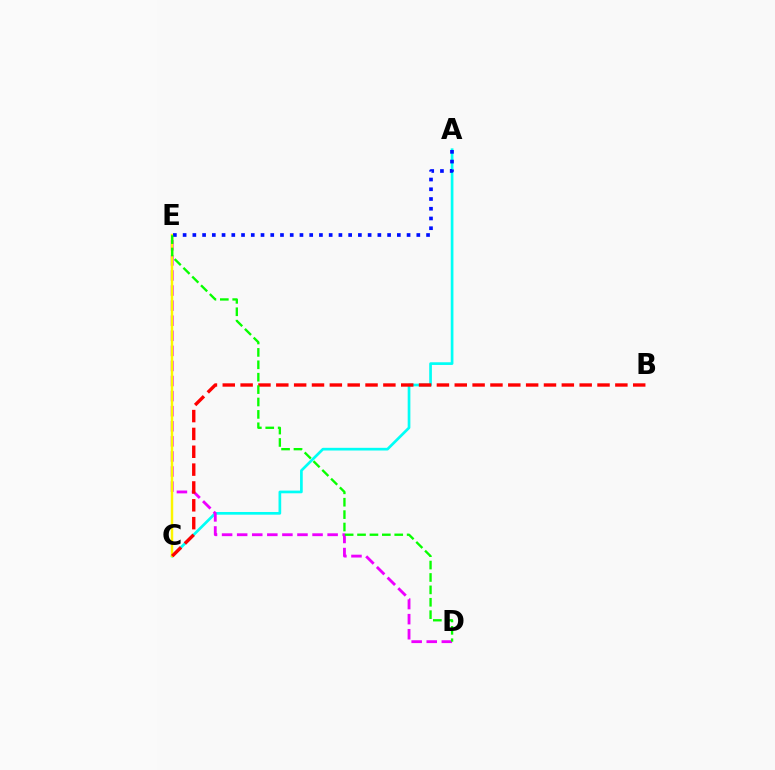{('A', 'C'): [{'color': '#00fff6', 'line_style': 'solid', 'thickness': 1.94}], ('D', 'E'): [{'color': '#ee00ff', 'line_style': 'dashed', 'thickness': 2.05}, {'color': '#08ff00', 'line_style': 'dashed', 'thickness': 1.68}], ('C', 'E'): [{'color': '#fcf500', 'line_style': 'solid', 'thickness': 1.77}], ('A', 'E'): [{'color': '#0010ff', 'line_style': 'dotted', 'thickness': 2.65}], ('B', 'C'): [{'color': '#ff0000', 'line_style': 'dashed', 'thickness': 2.42}]}